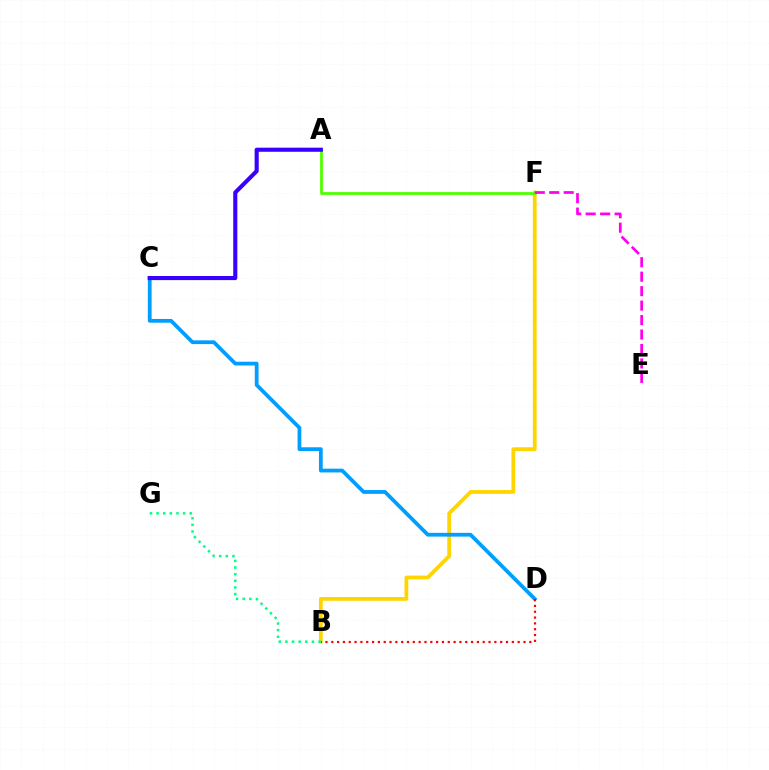{('B', 'F'): [{'color': '#ffd500', 'line_style': 'solid', 'thickness': 2.71}], ('C', 'D'): [{'color': '#009eff', 'line_style': 'solid', 'thickness': 2.71}], ('B', 'D'): [{'color': '#ff0000', 'line_style': 'dotted', 'thickness': 1.58}], ('A', 'F'): [{'color': '#4fff00', 'line_style': 'solid', 'thickness': 1.99}], ('E', 'F'): [{'color': '#ff00ed', 'line_style': 'dashed', 'thickness': 1.96}], ('A', 'C'): [{'color': '#3700ff', 'line_style': 'solid', 'thickness': 2.95}], ('B', 'G'): [{'color': '#00ff86', 'line_style': 'dotted', 'thickness': 1.8}]}